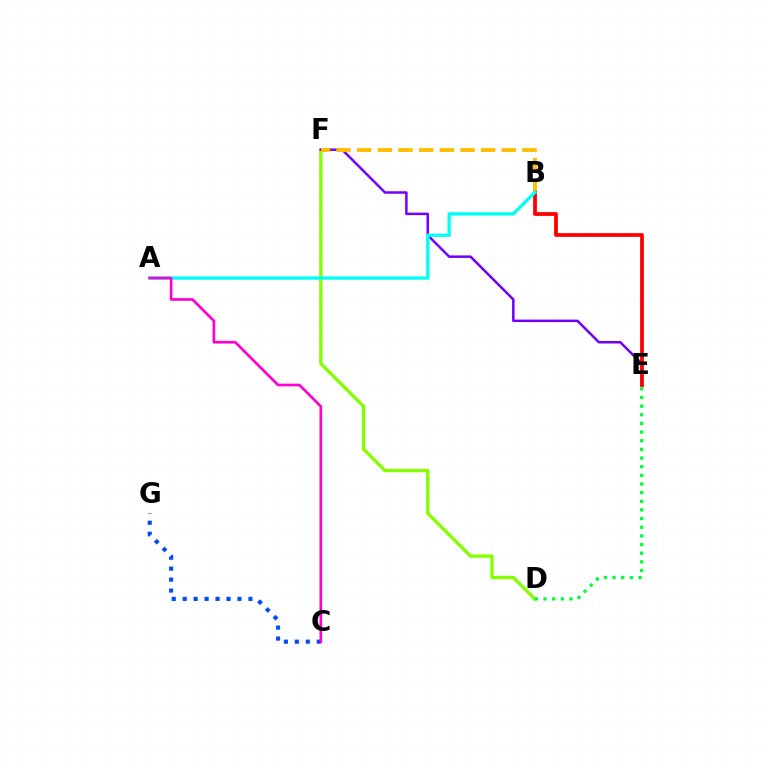{('D', 'F'): [{'color': '#84ff00', 'line_style': 'solid', 'thickness': 2.43}], ('E', 'F'): [{'color': '#7200ff', 'line_style': 'solid', 'thickness': 1.81}], ('B', 'F'): [{'color': '#ffbd00', 'line_style': 'dashed', 'thickness': 2.81}], ('D', 'E'): [{'color': '#00ff39', 'line_style': 'dotted', 'thickness': 2.35}], ('B', 'E'): [{'color': '#ff0000', 'line_style': 'solid', 'thickness': 2.72}], ('C', 'G'): [{'color': '#004bff', 'line_style': 'dotted', 'thickness': 2.98}], ('A', 'B'): [{'color': '#00fff6', 'line_style': 'solid', 'thickness': 2.39}], ('A', 'C'): [{'color': '#ff00cf', 'line_style': 'solid', 'thickness': 1.93}]}